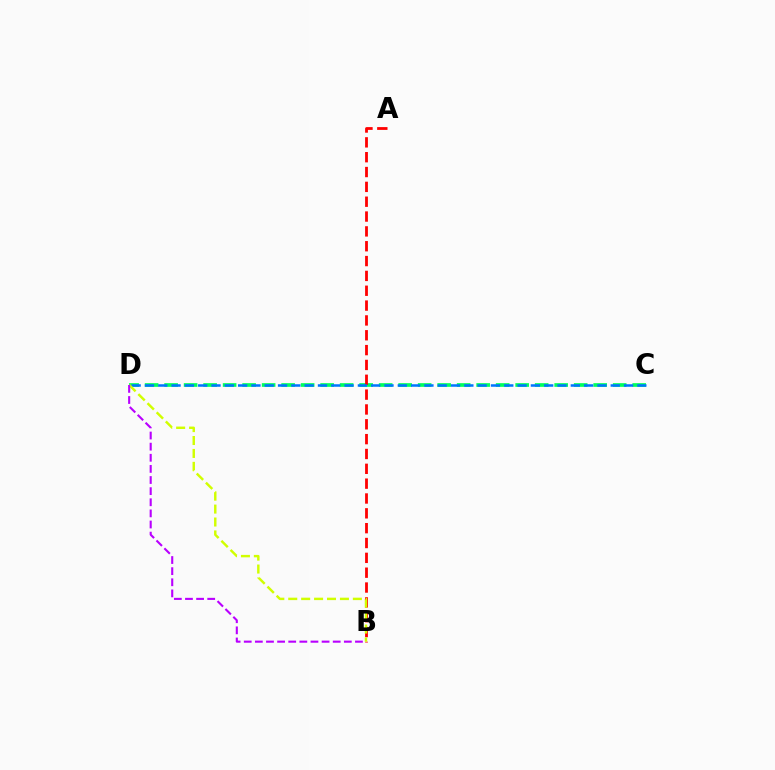{('C', 'D'): [{'color': '#00ff5c', 'line_style': 'dashed', 'thickness': 2.65}, {'color': '#0074ff', 'line_style': 'dashed', 'thickness': 1.81}], ('A', 'B'): [{'color': '#ff0000', 'line_style': 'dashed', 'thickness': 2.02}], ('B', 'D'): [{'color': '#d1ff00', 'line_style': 'dashed', 'thickness': 1.76}, {'color': '#b900ff', 'line_style': 'dashed', 'thickness': 1.51}]}